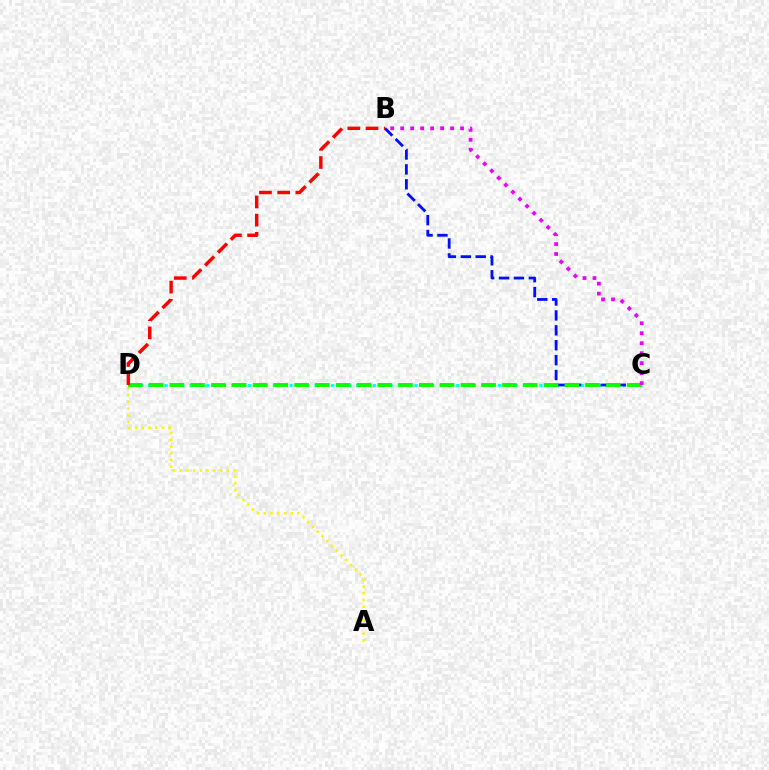{('C', 'D'): [{'color': '#00fff6', 'line_style': 'dotted', 'thickness': 2.26}, {'color': '#08ff00', 'line_style': 'dashed', 'thickness': 2.82}], ('B', 'C'): [{'color': '#0010ff', 'line_style': 'dashed', 'thickness': 2.02}, {'color': '#ee00ff', 'line_style': 'dotted', 'thickness': 2.71}], ('A', 'D'): [{'color': '#fcf500', 'line_style': 'dotted', 'thickness': 1.83}], ('B', 'D'): [{'color': '#ff0000', 'line_style': 'dashed', 'thickness': 2.47}]}